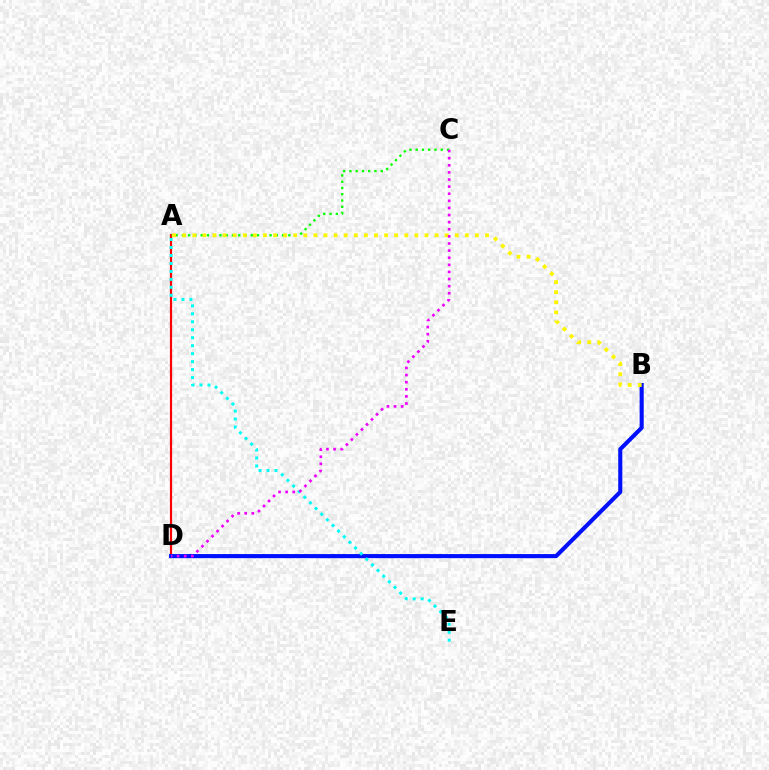{('A', 'D'): [{'color': '#ff0000', 'line_style': 'solid', 'thickness': 1.59}], ('A', 'C'): [{'color': '#08ff00', 'line_style': 'dotted', 'thickness': 1.7}], ('B', 'D'): [{'color': '#0010ff', 'line_style': 'solid', 'thickness': 2.95}], ('A', 'E'): [{'color': '#00fff6', 'line_style': 'dotted', 'thickness': 2.17}], ('A', 'B'): [{'color': '#fcf500', 'line_style': 'dotted', 'thickness': 2.74}], ('C', 'D'): [{'color': '#ee00ff', 'line_style': 'dotted', 'thickness': 1.93}]}